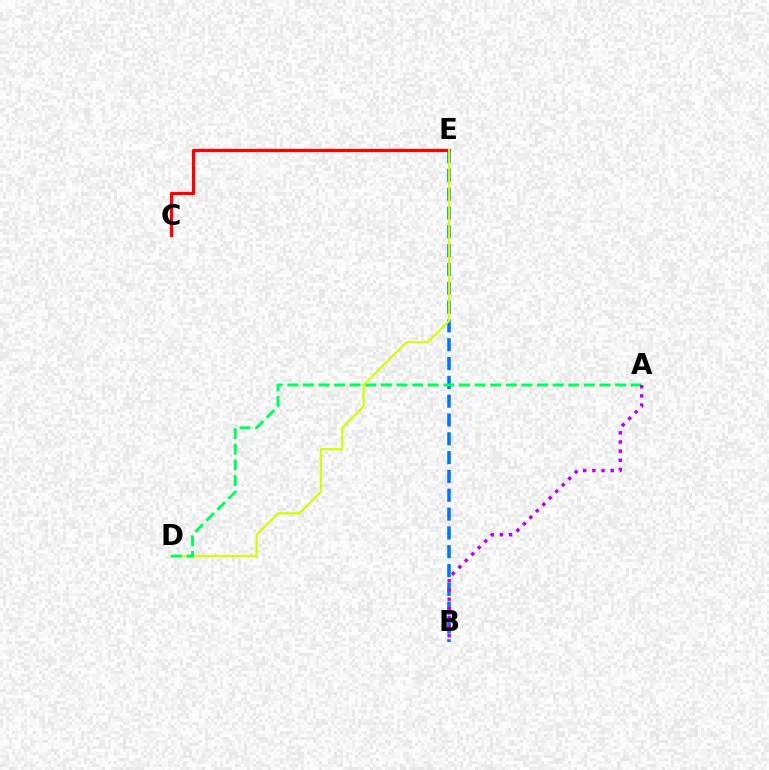{('C', 'E'): [{'color': '#ff0000', 'line_style': 'solid', 'thickness': 2.33}], ('B', 'E'): [{'color': '#0074ff', 'line_style': 'dashed', 'thickness': 2.56}], ('D', 'E'): [{'color': '#d1ff00', 'line_style': 'solid', 'thickness': 1.54}], ('A', 'D'): [{'color': '#00ff5c', 'line_style': 'dashed', 'thickness': 2.12}], ('A', 'B'): [{'color': '#b900ff', 'line_style': 'dotted', 'thickness': 2.49}]}